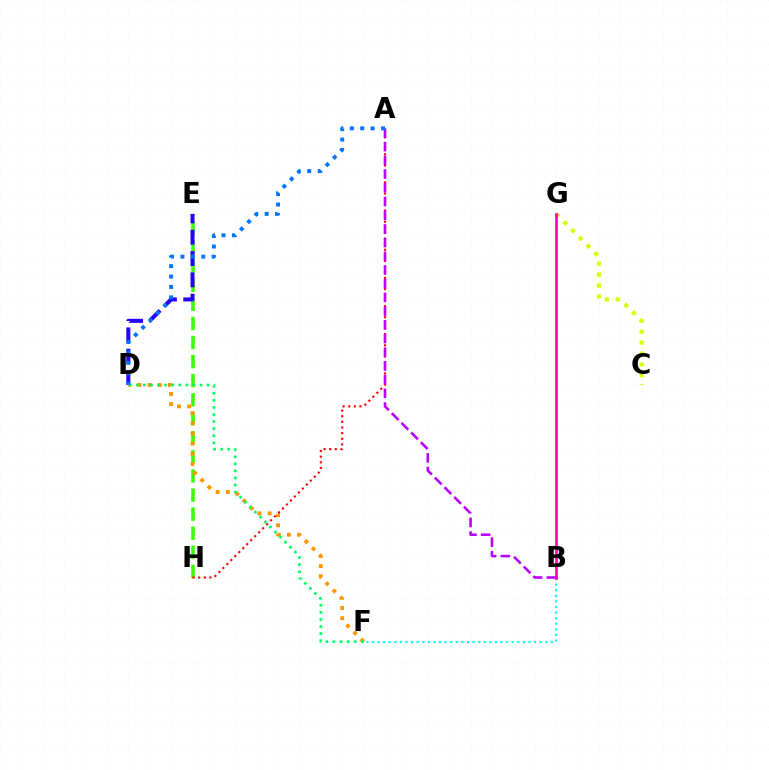{('E', 'H'): [{'color': '#3dff00', 'line_style': 'dashed', 'thickness': 2.59}], ('C', 'G'): [{'color': '#d1ff00', 'line_style': 'dotted', 'thickness': 2.97}], ('D', 'E'): [{'color': '#2500ff', 'line_style': 'dashed', 'thickness': 2.9}], ('D', 'F'): [{'color': '#ff9400', 'line_style': 'dotted', 'thickness': 2.76}, {'color': '#00ff5c', 'line_style': 'dotted', 'thickness': 1.92}], ('B', 'F'): [{'color': '#00fff6', 'line_style': 'dotted', 'thickness': 1.52}], ('A', 'H'): [{'color': '#ff0000', 'line_style': 'dotted', 'thickness': 1.53}], ('B', 'G'): [{'color': '#ff00ac', 'line_style': 'solid', 'thickness': 1.91}], ('A', 'B'): [{'color': '#b900ff', 'line_style': 'dashed', 'thickness': 1.86}], ('A', 'D'): [{'color': '#0074ff', 'line_style': 'dotted', 'thickness': 2.83}]}